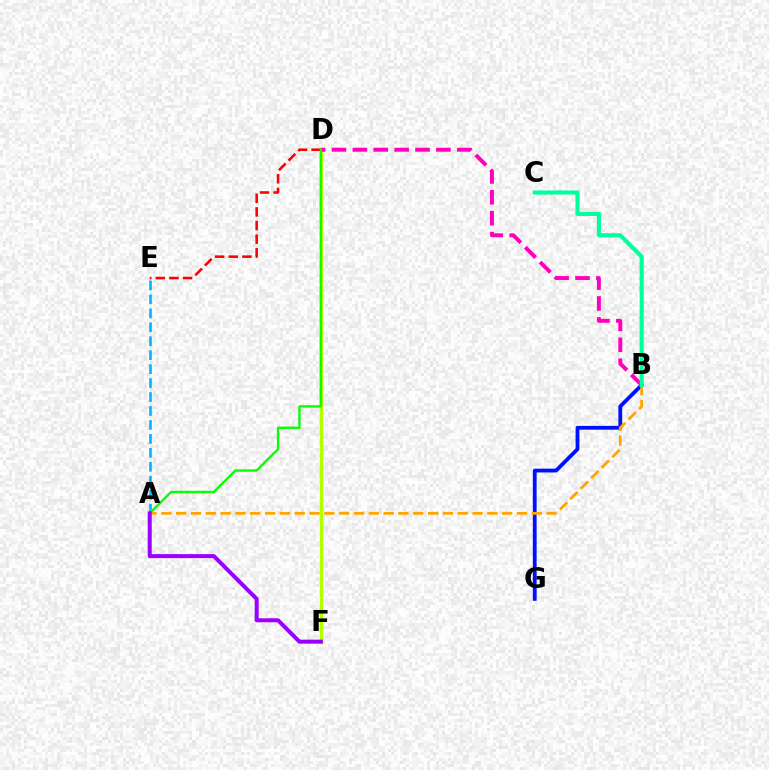{('D', 'F'): [{'color': '#b3ff00', 'line_style': 'solid', 'thickness': 2.36}], ('B', 'G'): [{'color': '#0010ff', 'line_style': 'solid', 'thickness': 2.74}], ('A', 'E'): [{'color': '#00b5ff', 'line_style': 'dashed', 'thickness': 1.9}], ('D', 'E'): [{'color': '#ff0000', 'line_style': 'dashed', 'thickness': 1.85}], ('B', 'D'): [{'color': '#ff00bd', 'line_style': 'dashed', 'thickness': 2.84}], ('A', 'D'): [{'color': '#08ff00', 'line_style': 'solid', 'thickness': 1.7}], ('A', 'B'): [{'color': '#ffa500', 'line_style': 'dashed', 'thickness': 2.01}], ('A', 'F'): [{'color': '#9b00ff', 'line_style': 'solid', 'thickness': 2.89}], ('B', 'C'): [{'color': '#00ff9d', 'line_style': 'solid', 'thickness': 2.96}]}